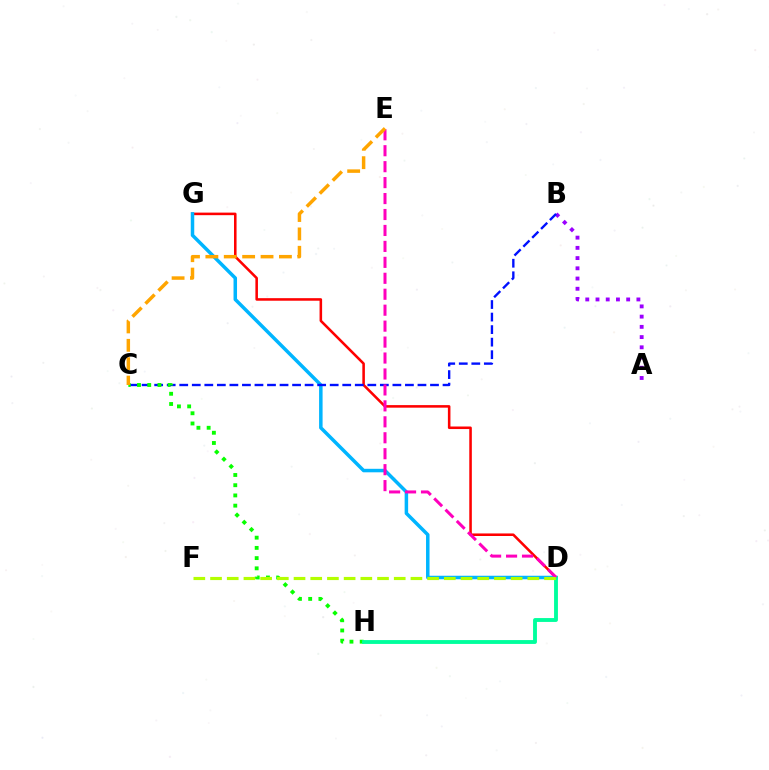{('D', 'G'): [{'color': '#ff0000', 'line_style': 'solid', 'thickness': 1.84}, {'color': '#00b5ff', 'line_style': 'solid', 'thickness': 2.52}], ('A', 'B'): [{'color': '#9b00ff', 'line_style': 'dotted', 'thickness': 2.78}], ('B', 'C'): [{'color': '#0010ff', 'line_style': 'dashed', 'thickness': 1.7}], ('C', 'H'): [{'color': '#08ff00', 'line_style': 'dotted', 'thickness': 2.78}], ('D', 'H'): [{'color': '#00ff9d', 'line_style': 'solid', 'thickness': 2.78}], ('D', 'E'): [{'color': '#ff00bd', 'line_style': 'dashed', 'thickness': 2.17}], ('D', 'F'): [{'color': '#b3ff00', 'line_style': 'dashed', 'thickness': 2.27}], ('C', 'E'): [{'color': '#ffa500', 'line_style': 'dashed', 'thickness': 2.5}]}